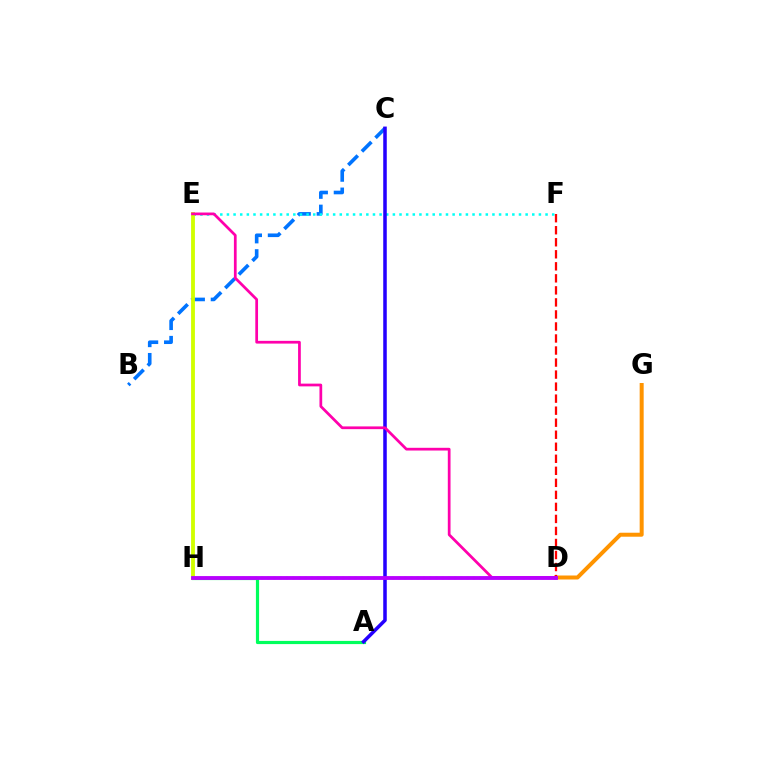{('A', 'H'): [{'color': '#00ff5c', 'line_style': 'solid', 'thickness': 2.29}], ('D', 'H'): [{'color': '#3dff00', 'line_style': 'dotted', 'thickness': 1.69}, {'color': '#b900ff', 'line_style': 'solid', 'thickness': 2.76}], ('B', 'C'): [{'color': '#0074ff', 'line_style': 'dashed', 'thickness': 2.61}], ('D', 'G'): [{'color': '#ff9400', 'line_style': 'solid', 'thickness': 2.87}], ('E', 'F'): [{'color': '#00fff6', 'line_style': 'dotted', 'thickness': 1.8}], ('A', 'C'): [{'color': '#2500ff', 'line_style': 'solid', 'thickness': 2.54}], ('D', 'F'): [{'color': '#ff0000', 'line_style': 'dashed', 'thickness': 1.63}], ('E', 'H'): [{'color': '#d1ff00', 'line_style': 'solid', 'thickness': 2.76}], ('D', 'E'): [{'color': '#ff00ac', 'line_style': 'solid', 'thickness': 1.97}]}